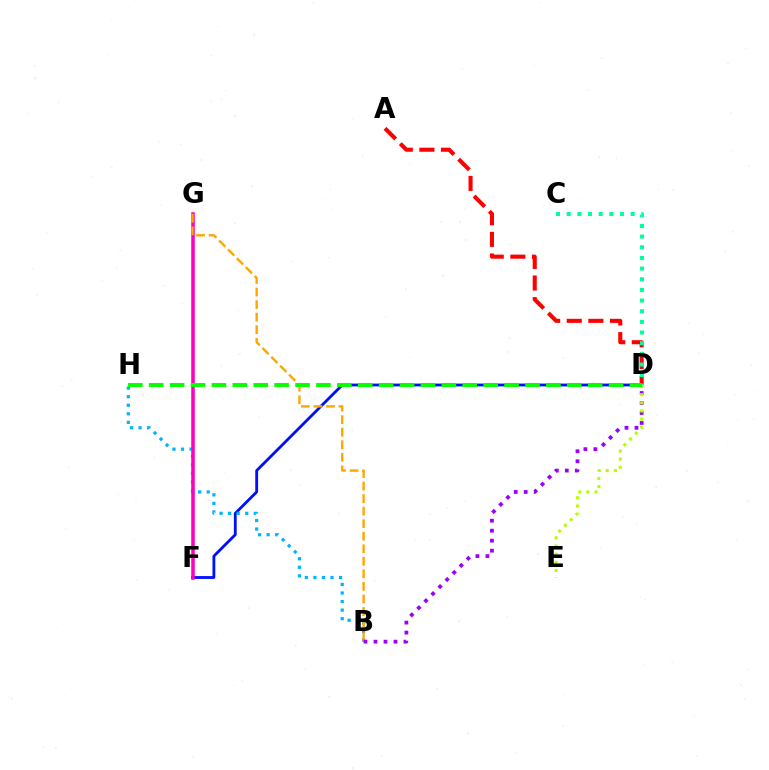{('D', 'F'): [{'color': '#0010ff', 'line_style': 'solid', 'thickness': 2.03}], ('B', 'H'): [{'color': '#00b5ff', 'line_style': 'dotted', 'thickness': 2.33}], ('F', 'G'): [{'color': '#ff00bd', 'line_style': 'solid', 'thickness': 2.55}], ('A', 'D'): [{'color': '#ff0000', 'line_style': 'dashed', 'thickness': 2.94}], ('B', 'G'): [{'color': '#ffa500', 'line_style': 'dashed', 'thickness': 1.7}], ('B', 'D'): [{'color': '#9b00ff', 'line_style': 'dotted', 'thickness': 2.72}], ('D', 'E'): [{'color': '#b3ff00', 'line_style': 'dotted', 'thickness': 2.21}], ('C', 'D'): [{'color': '#00ff9d', 'line_style': 'dotted', 'thickness': 2.9}], ('D', 'H'): [{'color': '#08ff00', 'line_style': 'dashed', 'thickness': 2.84}]}